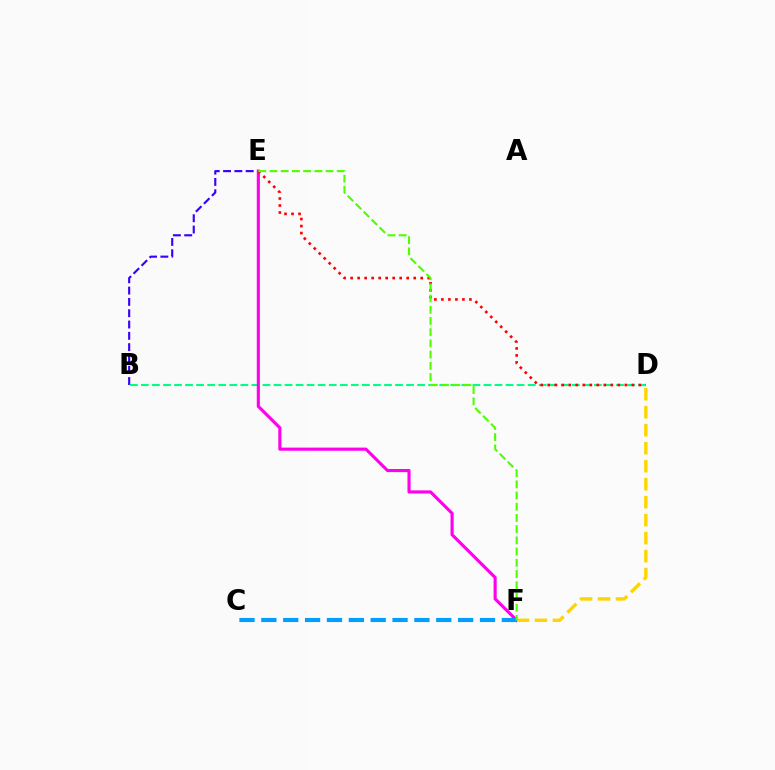{('B', 'E'): [{'color': '#3700ff', 'line_style': 'dashed', 'thickness': 1.54}], ('B', 'D'): [{'color': '#00ff86', 'line_style': 'dashed', 'thickness': 1.5}], ('E', 'F'): [{'color': '#ff00ed', 'line_style': 'solid', 'thickness': 2.25}, {'color': '#4fff00', 'line_style': 'dashed', 'thickness': 1.52}], ('D', 'F'): [{'color': '#ffd500', 'line_style': 'dashed', 'thickness': 2.44}], ('C', 'F'): [{'color': '#009eff', 'line_style': 'dashed', 'thickness': 2.97}], ('D', 'E'): [{'color': '#ff0000', 'line_style': 'dotted', 'thickness': 1.9}]}